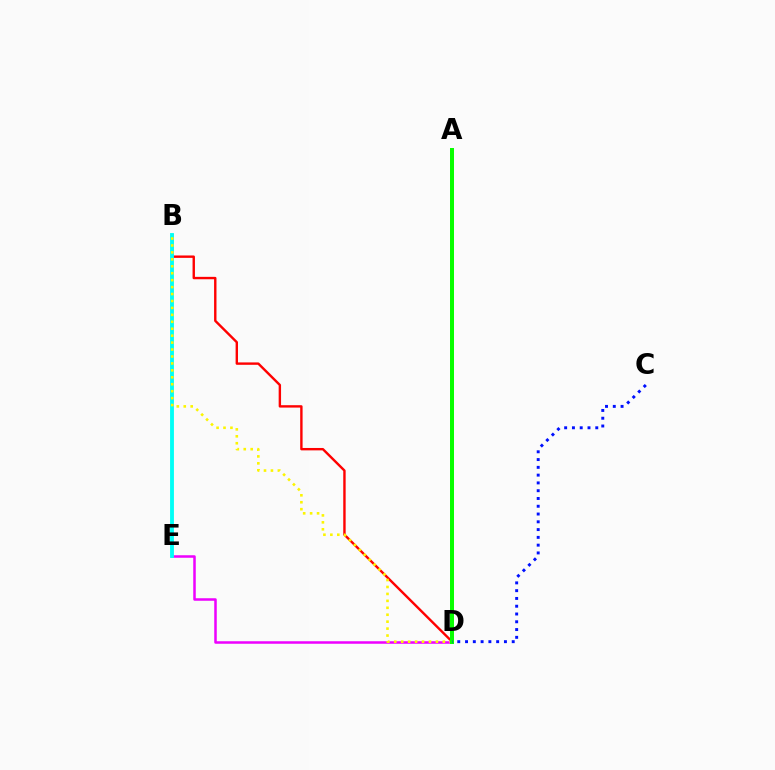{('B', 'D'): [{'color': '#ff0000', 'line_style': 'solid', 'thickness': 1.73}, {'color': '#fcf500', 'line_style': 'dotted', 'thickness': 1.89}], ('D', 'E'): [{'color': '#ee00ff', 'line_style': 'solid', 'thickness': 1.81}], ('B', 'E'): [{'color': '#00fff6', 'line_style': 'solid', 'thickness': 2.77}], ('A', 'D'): [{'color': '#08ff00', 'line_style': 'solid', 'thickness': 2.88}], ('C', 'D'): [{'color': '#0010ff', 'line_style': 'dotted', 'thickness': 2.11}]}